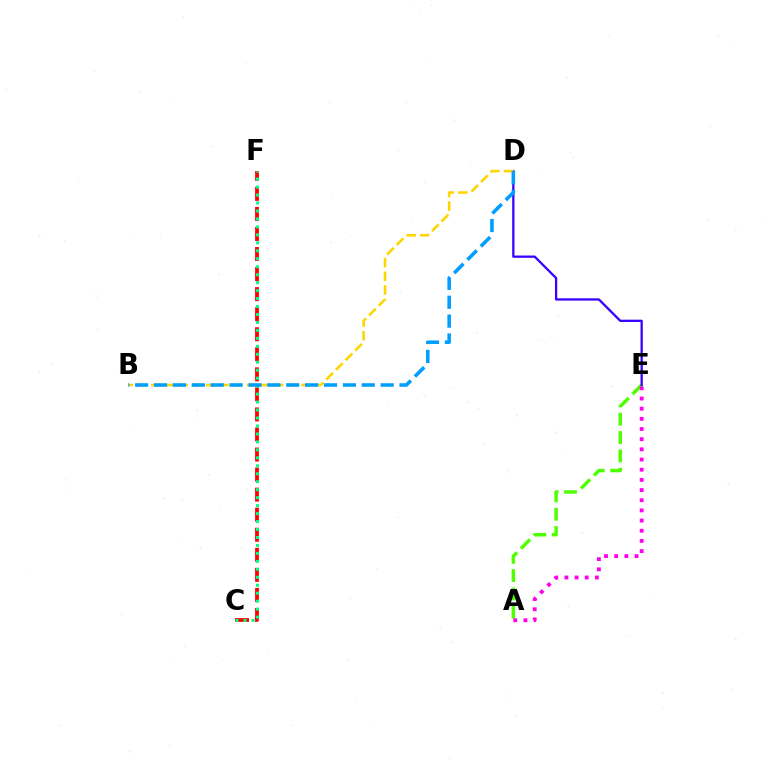{('A', 'E'): [{'color': '#4fff00', 'line_style': 'dashed', 'thickness': 2.49}, {'color': '#ff00ed', 'line_style': 'dotted', 'thickness': 2.76}], ('C', 'F'): [{'color': '#ff0000', 'line_style': 'dashed', 'thickness': 2.72}, {'color': '#00ff86', 'line_style': 'dotted', 'thickness': 2.16}], ('D', 'E'): [{'color': '#3700ff', 'line_style': 'solid', 'thickness': 1.64}], ('B', 'D'): [{'color': '#ffd500', 'line_style': 'dashed', 'thickness': 1.85}, {'color': '#009eff', 'line_style': 'dashed', 'thickness': 2.57}]}